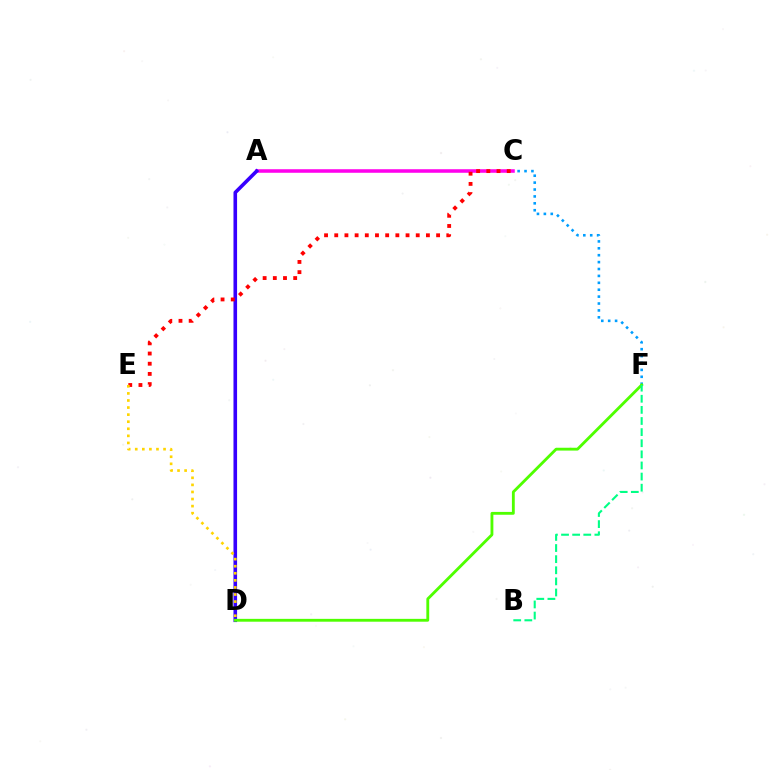{('A', 'C'): [{'color': '#ff00ed', 'line_style': 'solid', 'thickness': 2.55}], ('C', 'F'): [{'color': '#009eff', 'line_style': 'dotted', 'thickness': 1.88}], ('A', 'D'): [{'color': '#3700ff', 'line_style': 'solid', 'thickness': 2.59}], ('D', 'F'): [{'color': '#4fff00', 'line_style': 'solid', 'thickness': 2.05}], ('C', 'E'): [{'color': '#ff0000', 'line_style': 'dotted', 'thickness': 2.77}], ('B', 'F'): [{'color': '#00ff86', 'line_style': 'dashed', 'thickness': 1.51}], ('D', 'E'): [{'color': '#ffd500', 'line_style': 'dotted', 'thickness': 1.92}]}